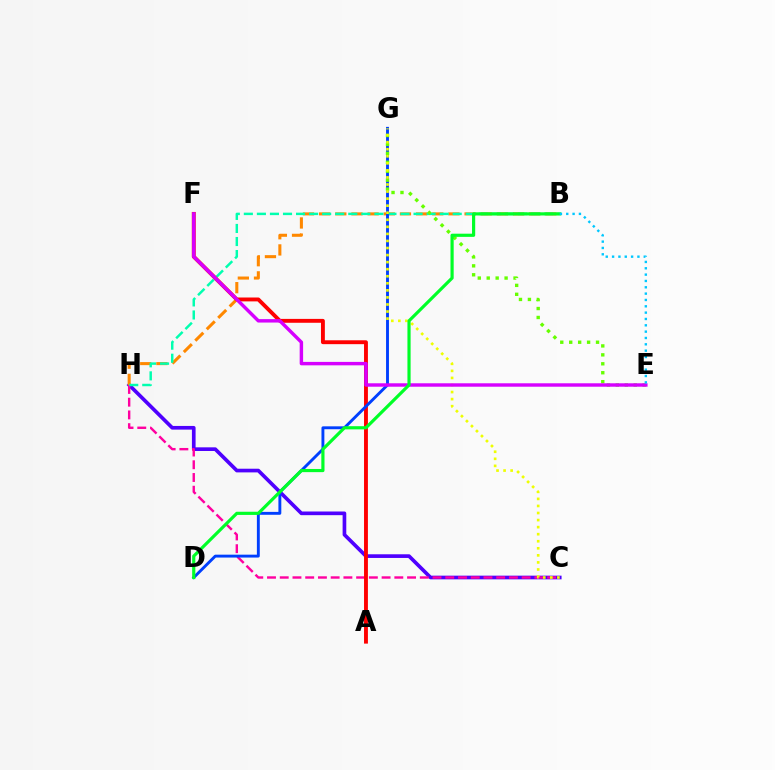{('C', 'H'): [{'color': '#4f00ff', 'line_style': 'solid', 'thickness': 2.64}, {'color': '#ff00a0', 'line_style': 'dashed', 'thickness': 1.73}], ('B', 'H'): [{'color': '#ff8800', 'line_style': 'dashed', 'thickness': 2.2}, {'color': '#00ffaf', 'line_style': 'dashed', 'thickness': 1.77}], ('A', 'F'): [{'color': '#ff0000', 'line_style': 'solid', 'thickness': 2.79}], ('D', 'G'): [{'color': '#003fff', 'line_style': 'solid', 'thickness': 2.08}], ('E', 'G'): [{'color': '#66ff00', 'line_style': 'dotted', 'thickness': 2.43}], ('C', 'G'): [{'color': '#eeff00', 'line_style': 'dotted', 'thickness': 1.92}], ('E', 'F'): [{'color': '#d600ff', 'line_style': 'solid', 'thickness': 2.47}], ('B', 'D'): [{'color': '#00ff27', 'line_style': 'solid', 'thickness': 2.29}], ('B', 'E'): [{'color': '#00c7ff', 'line_style': 'dotted', 'thickness': 1.72}]}